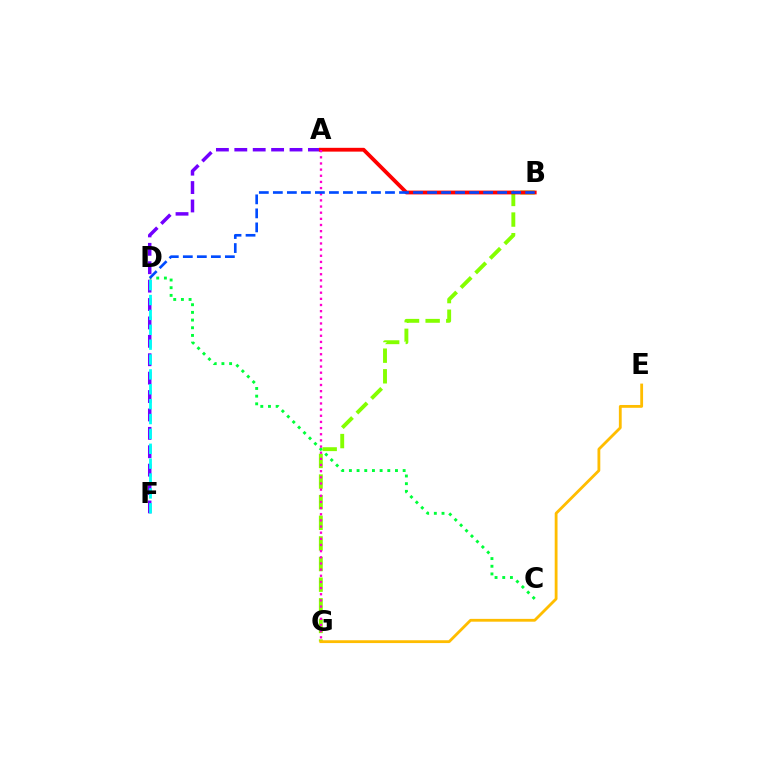{('C', 'D'): [{'color': '#00ff39', 'line_style': 'dotted', 'thickness': 2.09}], ('A', 'F'): [{'color': '#7200ff', 'line_style': 'dashed', 'thickness': 2.5}], ('B', 'G'): [{'color': '#84ff00', 'line_style': 'dashed', 'thickness': 2.8}], ('A', 'B'): [{'color': '#ff0000', 'line_style': 'solid', 'thickness': 2.74}], ('E', 'G'): [{'color': '#ffbd00', 'line_style': 'solid', 'thickness': 2.03}], ('D', 'F'): [{'color': '#00fff6', 'line_style': 'dashed', 'thickness': 2.02}], ('A', 'G'): [{'color': '#ff00cf', 'line_style': 'dotted', 'thickness': 1.67}], ('B', 'D'): [{'color': '#004bff', 'line_style': 'dashed', 'thickness': 1.9}]}